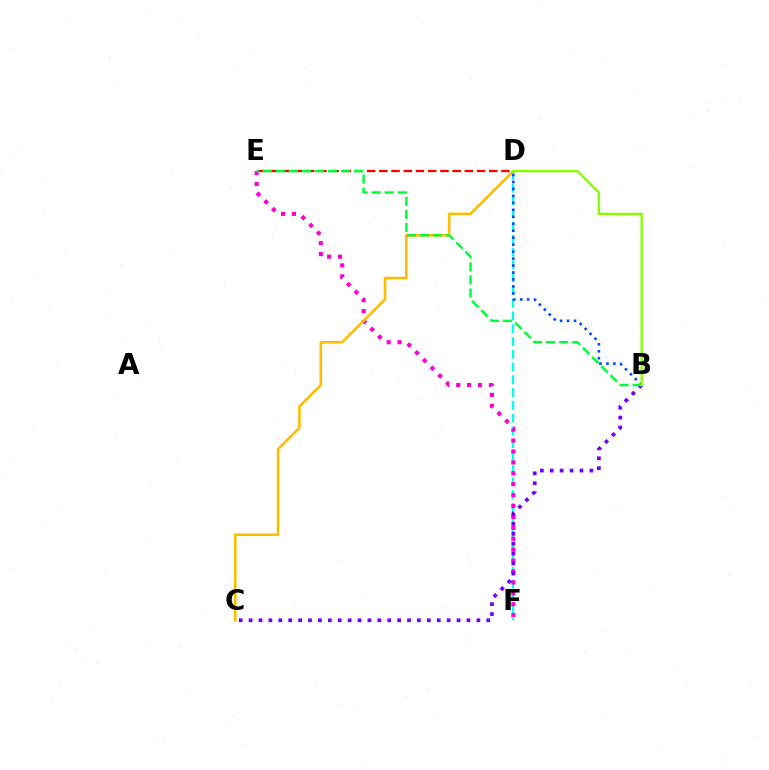{('D', 'F'): [{'color': '#00fff6', 'line_style': 'dashed', 'thickness': 1.73}], ('E', 'F'): [{'color': '#ff00cf', 'line_style': 'dotted', 'thickness': 2.96}], ('B', 'C'): [{'color': '#7200ff', 'line_style': 'dotted', 'thickness': 2.69}], ('B', 'D'): [{'color': '#004bff', 'line_style': 'dotted', 'thickness': 1.89}, {'color': '#84ff00', 'line_style': 'solid', 'thickness': 1.69}], ('D', 'E'): [{'color': '#ff0000', 'line_style': 'dashed', 'thickness': 1.66}], ('C', 'D'): [{'color': '#ffbd00', 'line_style': 'solid', 'thickness': 1.88}], ('B', 'E'): [{'color': '#00ff39', 'line_style': 'dashed', 'thickness': 1.77}]}